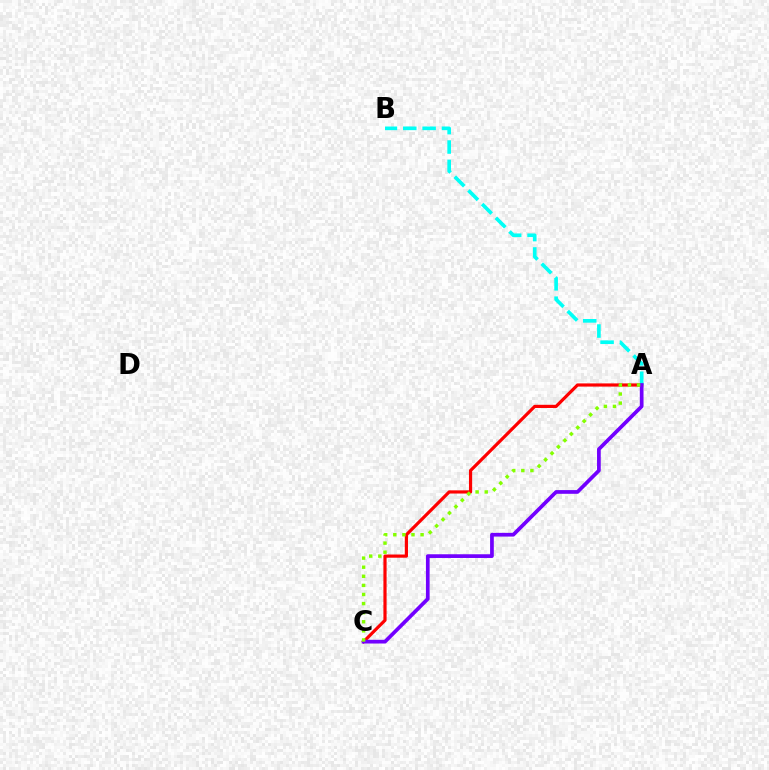{('A', 'C'): [{'color': '#ff0000', 'line_style': 'solid', 'thickness': 2.3}, {'color': '#7200ff', 'line_style': 'solid', 'thickness': 2.67}, {'color': '#84ff00', 'line_style': 'dotted', 'thickness': 2.47}], ('A', 'B'): [{'color': '#00fff6', 'line_style': 'dashed', 'thickness': 2.63}]}